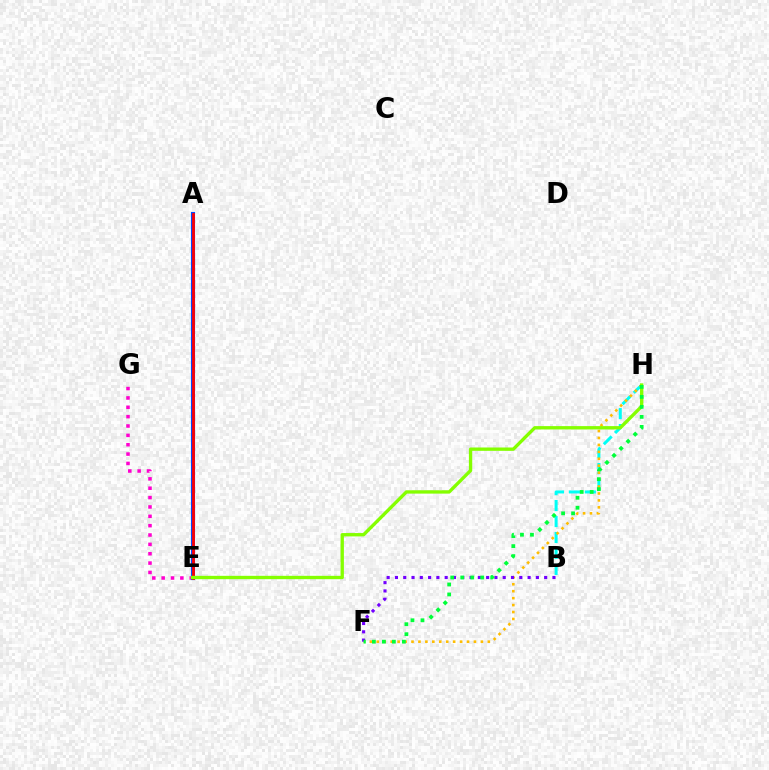{('E', 'G'): [{'color': '#ff00cf', 'line_style': 'dotted', 'thickness': 2.54}], ('A', 'E'): [{'color': '#004bff', 'line_style': 'solid', 'thickness': 2.96}, {'color': '#ff0000', 'line_style': 'solid', 'thickness': 1.99}], ('B', 'H'): [{'color': '#00fff6', 'line_style': 'dashed', 'thickness': 2.17}], ('F', 'H'): [{'color': '#ffbd00', 'line_style': 'dotted', 'thickness': 1.89}, {'color': '#00ff39', 'line_style': 'dotted', 'thickness': 2.72}], ('B', 'F'): [{'color': '#7200ff', 'line_style': 'dotted', 'thickness': 2.25}], ('E', 'H'): [{'color': '#84ff00', 'line_style': 'solid', 'thickness': 2.41}]}